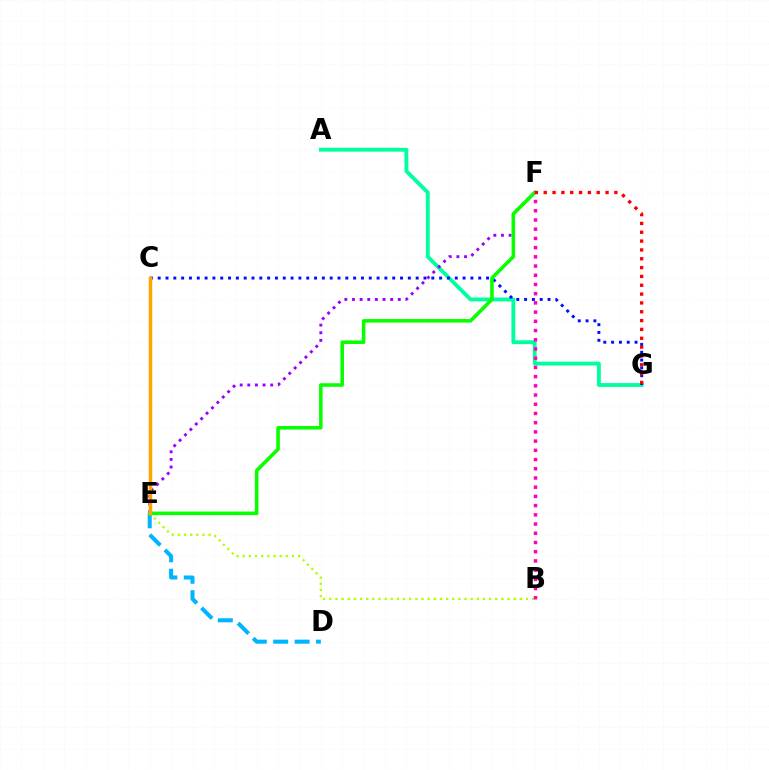{('D', 'E'): [{'color': '#00b5ff', 'line_style': 'dashed', 'thickness': 2.91}], ('B', 'E'): [{'color': '#b3ff00', 'line_style': 'dotted', 'thickness': 1.67}], ('A', 'G'): [{'color': '#00ff9d', 'line_style': 'solid', 'thickness': 2.77}], ('B', 'F'): [{'color': '#ff00bd', 'line_style': 'dotted', 'thickness': 2.5}], ('C', 'G'): [{'color': '#0010ff', 'line_style': 'dotted', 'thickness': 2.12}], ('E', 'F'): [{'color': '#9b00ff', 'line_style': 'dotted', 'thickness': 2.07}, {'color': '#08ff00', 'line_style': 'solid', 'thickness': 2.56}], ('F', 'G'): [{'color': '#ff0000', 'line_style': 'dotted', 'thickness': 2.4}], ('C', 'E'): [{'color': '#ffa500', 'line_style': 'solid', 'thickness': 2.49}]}